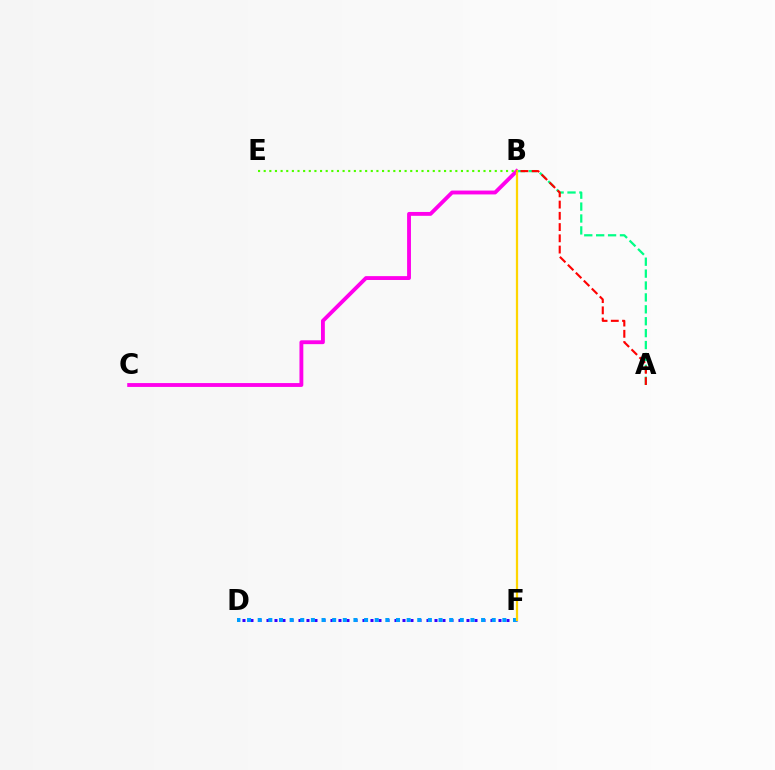{('B', 'C'): [{'color': '#ff00ed', 'line_style': 'solid', 'thickness': 2.78}], ('D', 'F'): [{'color': '#3700ff', 'line_style': 'dotted', 'thickness': 2.17}, {'color': '#009eff', 'line_style': 'dotted', 'thickness': 2.89}], ('A', 'B'): [{'color': '#00ff86', 'line_style': 'dashed', 'thickness': 1.62}, {'color': '#ff0000', 'line_style': 'dashed', 'thickness': 1.53}], ('B', 'F'): [{'color': '#ffd500', 'line_style': 'solid', 'thickness': 1.61}], ('B', 'E'): [{'color': '#4fff00', 'line_style': 'dotted', 'thickness': 1.53}]}